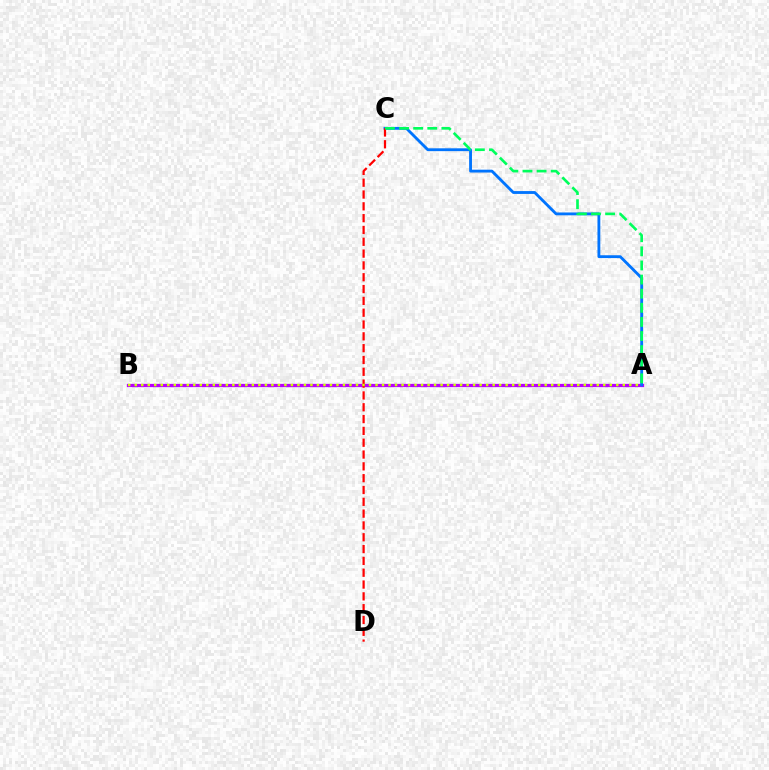{('A', 'B'): [{'color': '#b900ff', 'line_style': 'solid', 'thickness': 2.35}, {'color': '#d1ff00', 'line_style': 'dotted', 'thickness': 1.77}], ('A', 'C'): [{'color': '#0074ff', 'line_style': 'solid', 'thickness': 2.04}, {'color': '#00ff5c', 'line_style': 'dashed', 'thickness': 1.92}], ('C', 'D'): [{'color': '#ff0000', 'line_style': 'dashed', 'thickness': 1.61}]}